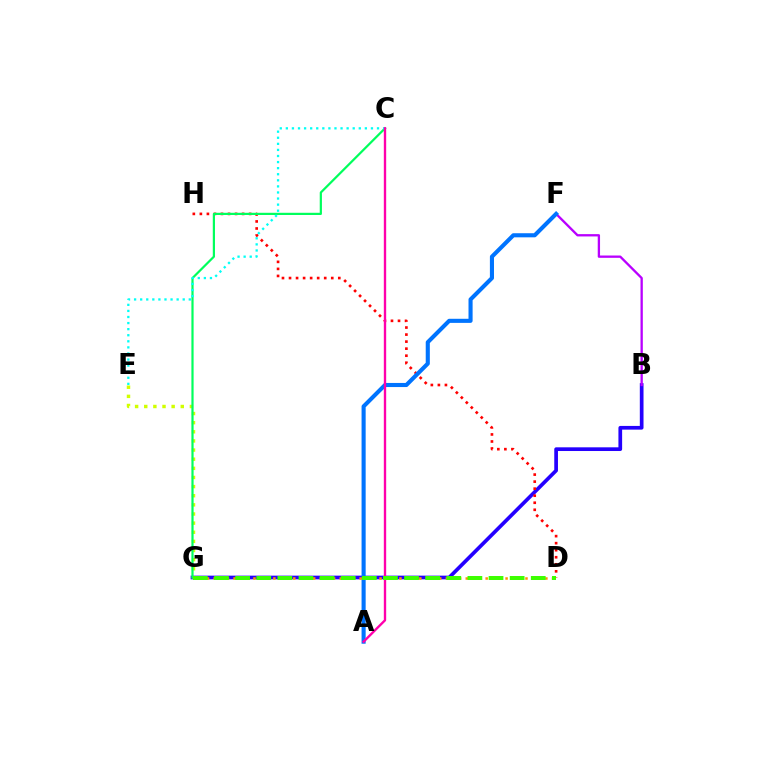{('B', 'G'): [{'color': '#2500ff', 'line_style': 'solid', 'thickness': 2.66}], ('B', 'F'): [{'color': '#b900ff', 'line_style': 'solid', 'thickness': 1.67}], ('D', 'H'): [{'color': '#ff0000', 'line_style': 'dotted', 'thickness': 1.91}], ('E', 'G'): [{'color': '#d1ff00', 'line_style': 'dotted', 'thickness': 2.48}], ('A', 'F'): [{'color': '#0074ff', 'line_style': 'solid', 'thickness': 2.95}], ('D', 'G'): [{'color': '#ff9400', 'line_style': 'dotted', 'thickness': 1.8}, {'color': '#3dff00', 'line_style': 'dashed', 'thickness': 2.87}], ('C', 'G'): [{'color': '#00ff5c', 'line_style': 'solid', 'thickness': 1.59}], ('C', 'E'): [{'color': '#00fff6', 'line_style': 'dotted', 'thickness': 1.65}], ('A', 'C'): [{'color': '#ff00ac', 'line_style': 'solid', 'thickness': 1.7}]}